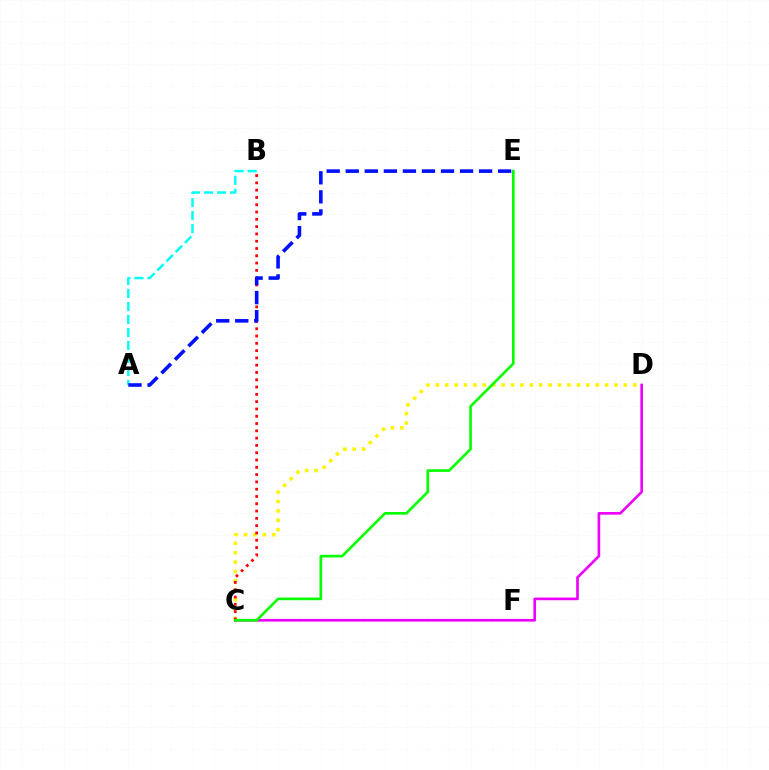{('C', 'D'): [{'color': '#fcf500', 'line_style': 'dotted', 'thickness': 2.55}, {'color': '#ee00ff', 'line_style': 'solid', 'thickness': 1.91}], ('B', 'C'): [{'color': '#ff0000', 'line_style': 'dotted', 'thickness': 1.98}], ('A', 'B'): [{'color': '#00fff6', 'line_style': 'dashed', 'thickness': 1.77}], ('C', 'E'): [{'color': '#08ff00', 'line_style': 'solid', 'thickness': 1.91}], ('A', 'E'): [{'color': '#0010ff', 'line_style': 'dashed', 'thickness': 2.59}]}